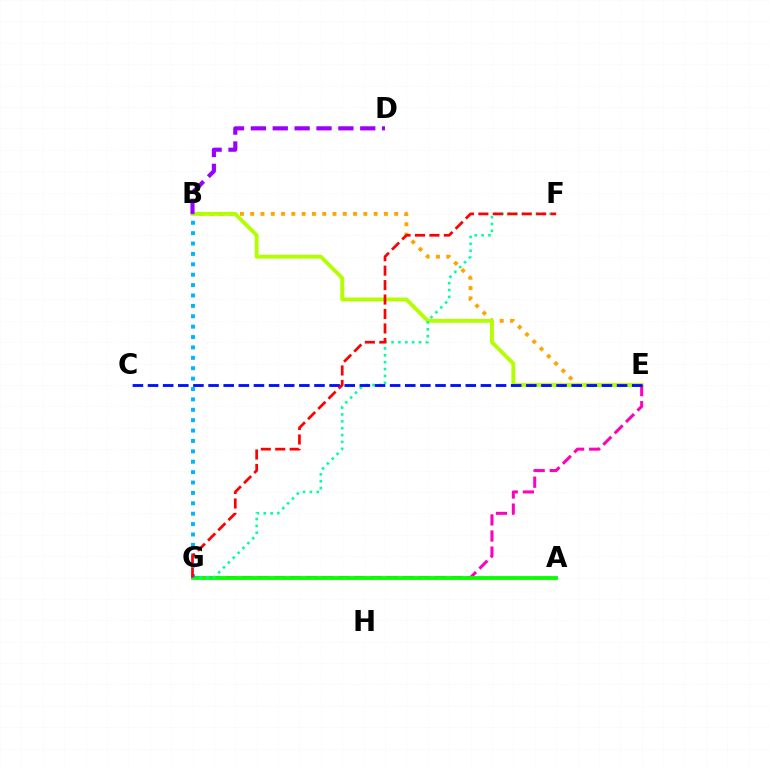{('B', 'E'): [{'color': '#ffa500', 'line_style': 'dotted', 'thickness': 2.79}, {'color': '#b3ff00', 'line_style': 'solid', 'thickness': 2.79}], ('E', 'G'): [{'color': '#ff00bd', 'line_style': 'dashed', 'thickness': 2.19}], ('A', 'G'): [{'color': '#08ff00', 'line_style': 'solid', 'thickness': 2.77}], ('F', 'G'): [{'color': '#00ff9d', 'line_style': 'dotted', 'thickness': 1.87}, {'color': '#ff0000', 'line_style': 'dashed', 'thickness': 1.96}], ('B', 'G'): [{'color': '#00b5ff', 'line_style': 'dotted', 'thickness': 2.82}], ('B', 'D'): [{'color': '#9b00ff', 'line_style': 'dashed', 'thickness': 2.97}], ('C', 'E'): [{'color': '#0010ff', 'line_style': 'dashed', 'thickness': 2.06}]}